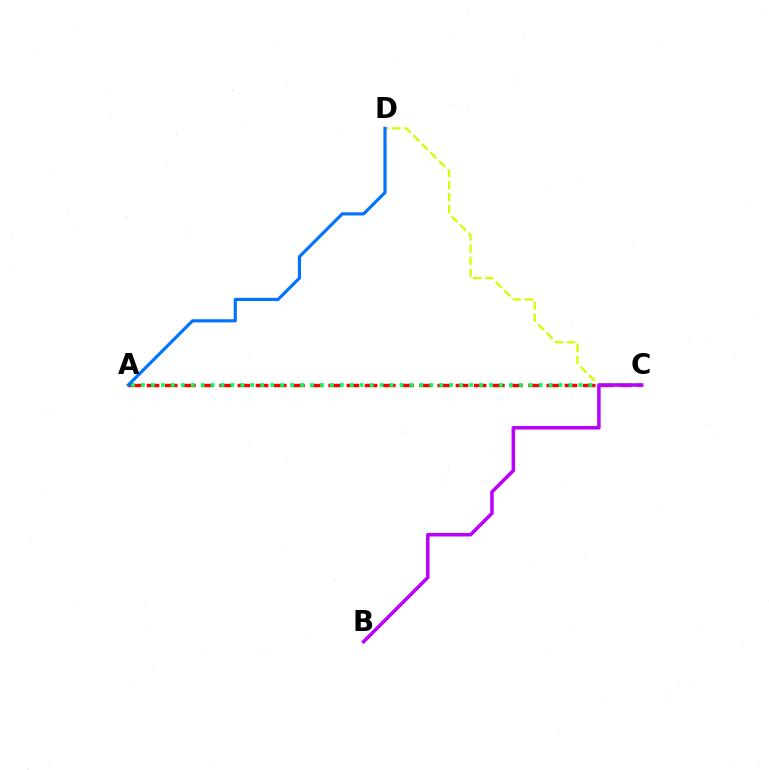{('A', 'C'): [{'color': '#ff0000', 'line_style': 'dashed', 'thickness': 2.47}, {'color': '#00ff5c', 'line_style': 'dotted', 'thickness': 2.7}], ('C', 'D'): [{'color': '#d1ff00', 'line_style': 'dashed', 'thickness': 1.64}], ('B', 'C'): [{'color': '#b900ff', 'line_style': 'solid', 'thickness': 2.52}], ('A', 'D'): [{'color': '#0074ff', 'line_style': 'solid', 'thickness': 2.28}]}